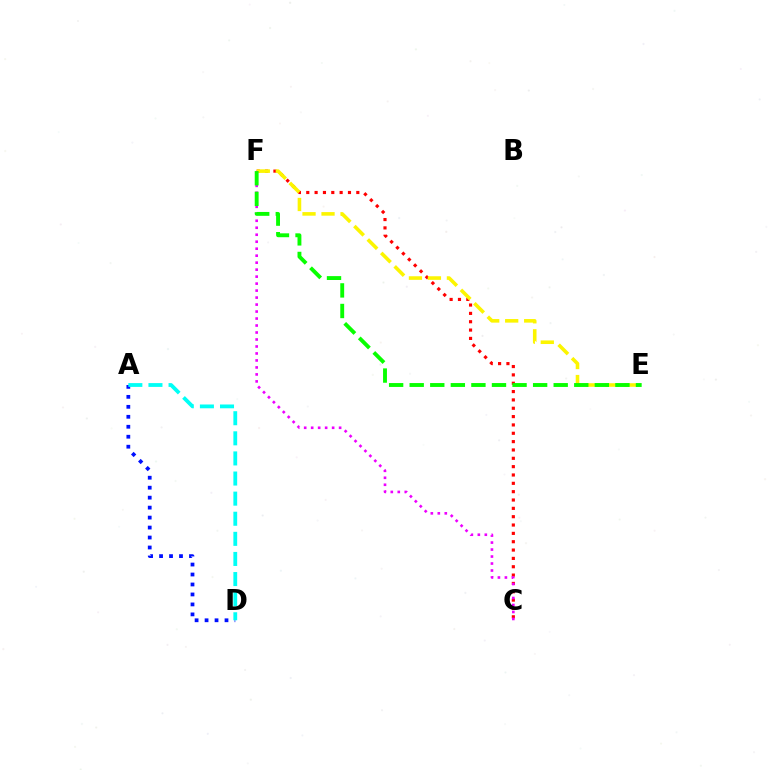{('A', 'D'): [{'color': '#0010ff', 'line_style': 'dotted', 'thickness': 2.71}, {'color': '#00fff6', 'line_style': 'dashed', 'thickness': 2.73}], ('C', 'F'): [{'color': '#ff0000', 'line_style': 'dotted', 'thickness': 2.27}, {'color': '#ee00ff', 'line_style': 'dotted', 'thickness': 1.9}], ('E', 'F'): [{'color': '#fcf500', 'line_style': 'dashed', 'thickness': 2.58}, {'color': '#08ff00', 'line_style': 'dashed', 'thickness': 2.79}]}